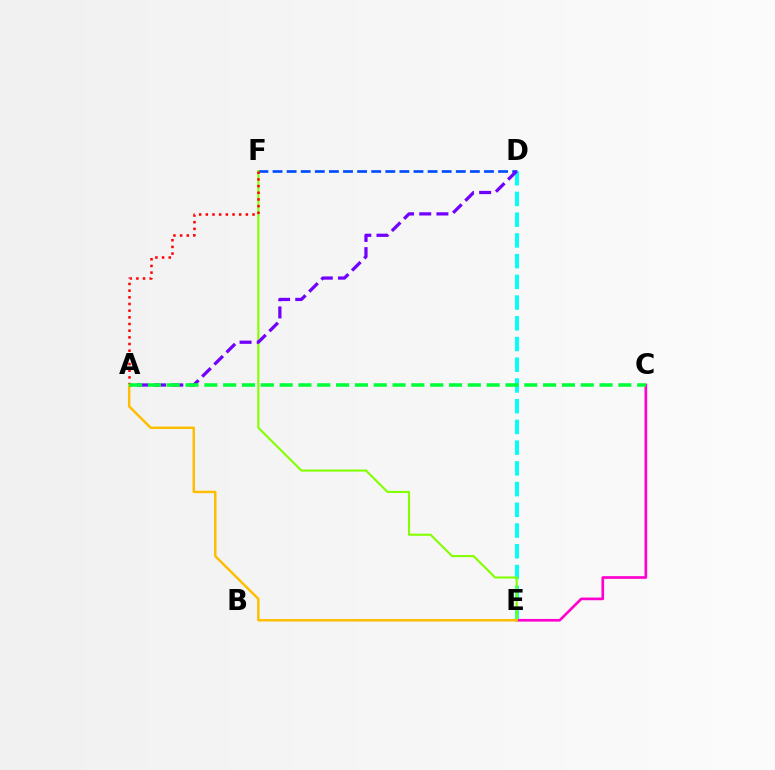{('D', 'F'): [{'color': '#004bff', 'line_style': 'dashed', 'thickness': 1.92}], ('D', 'E'): [{'color': '#00fff6', 'line_style': 'dashed', 'thickness': 2.82}], ('C', 'E'): [{'color': '#ff00cf', 'line_style': 'solid', 'thickness': 1.92}], ('E', 'F'): [{'color': '#84ff00', 'line_style': 'solid', 'thickness': 1.53}], ('A', 'D'): [{'color': '#7200ff', 'line_style': 'dashed', 'thickness': 2.33}], ('A', 'F'): [{'color': '#ff0000', 'line_style': 'dotted', 'thickness': 1.81}], ('A', 'E'): [{'color': '#ffbd00', 'line_style': 'solid', 'thickness': 1.76}], ('A', 'C'): [{'color': '#00ff39', 'line_style': 'dashed', 'thickness': 2.56}]}